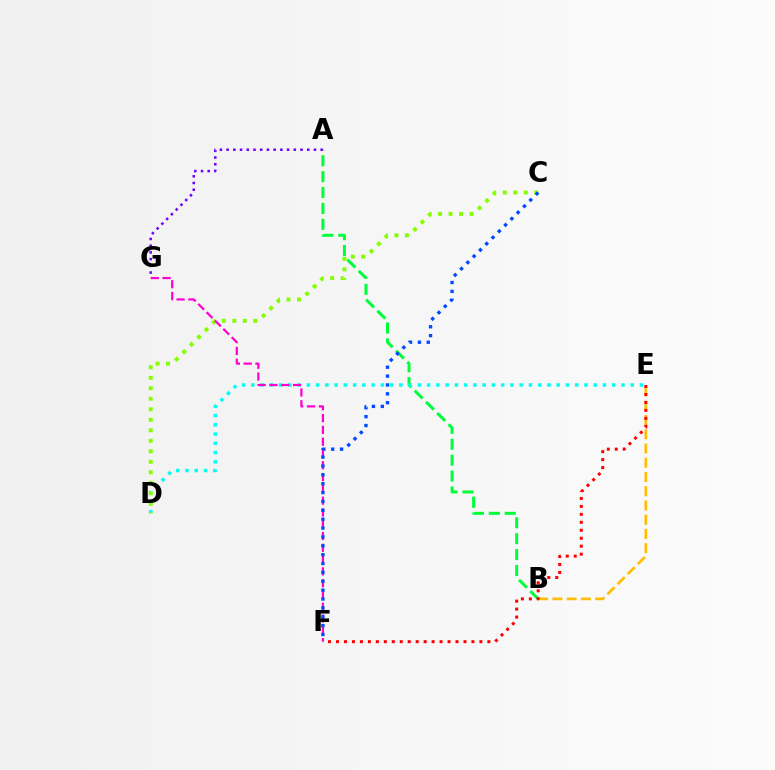{('A', 'B'): [{'color': '#00ff39', 'line_style': 'dashed', 'thickness': 2.16}], ('D', 'E'): [{'color': '#00fff6', 'line_style': 'dotted', 'thickness': 2.51}], ('B', 'E'): [{'color': '#ffbd00', 'line_style': 'dashed', 'thickness': 1.94}], ('A', 'G'): [{'color': '#7200ff', 'line_style': 'dotted', 'thickness': 1.82}], ('C', 'D'): [{'color': '#84ff00', 'line_style': 'dotted', 'thickness': 2.85}], ('F', 'G'): [{'color': '#ff00cf', 'line_style': 'dashed', 'thickness': 1.6}], ('E', 'F'): [{'color': '#ff0000', 'line_style': 'dotted', 'thickness': 2.16}], ('C', 'F'): [{'color': '#004bff', 'line_style': 'dotted', 'thickness': 2.41}]}